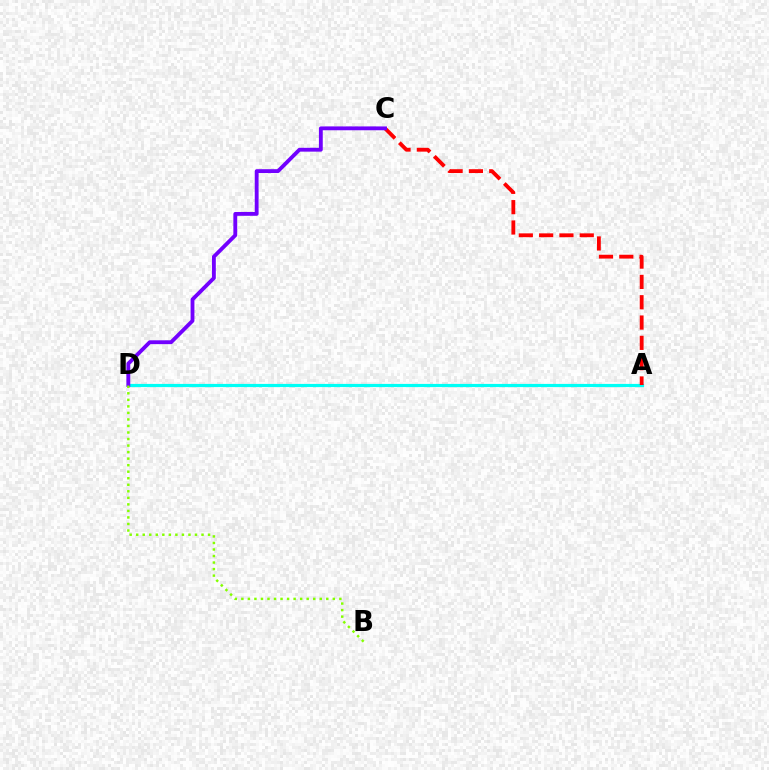{('A', 'D'): [{'color': '#00fff6', 'line_style': 'solid', 'thickness': 2.29}], ('A', 'C'): [{'color': '#ff0000', 'line_style': 'dashed', 'thickness': 2.76}], ('C', 'D'): [{'color': '#7200ff', 'line_style': 'solid', 'thickness': 2.76}], ('B', 'D'): [{'color': '#84ff00', 'line_style': 'dotted', 'thickness': 1.78}]}